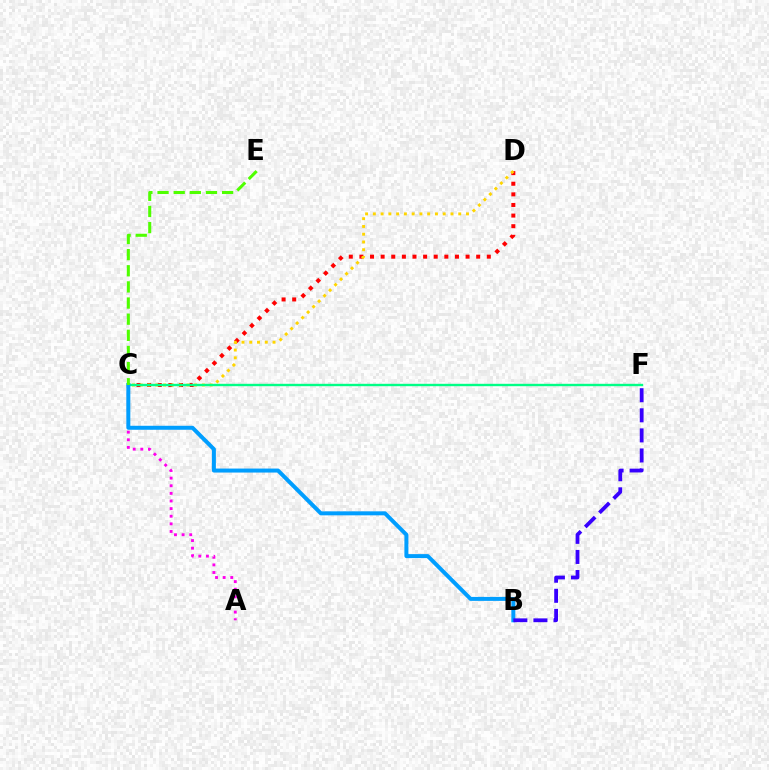{('C', 'D'): [{'color': '#ff0000', 'line_style': 'dotted', 'thickness': 2.88}, {'color': '#ffd500', 'line_style': 'dotted', 'thickness': 2.11}], ('A', 'C'): [{'color': '#ff00ed', 'line_style': 'dotted', 'thickness': 2.07}], ('C', 'F'): [{'color': '#00ff86', 'line_style': 'solid', 'thickness': 1.72}], ('B', 'C'): [{'color': '#009eff', 'line_style': 'solid', 'thickness': 2.87}], ('C', 'E'): [{'color': '#4fff00', 'line_style': 'dashed', 'thickness': 2.19}], ('B', 'F'): [{'color': '#3700ff', 'line_style': 'dashed', 'thickness': 2.73}]}